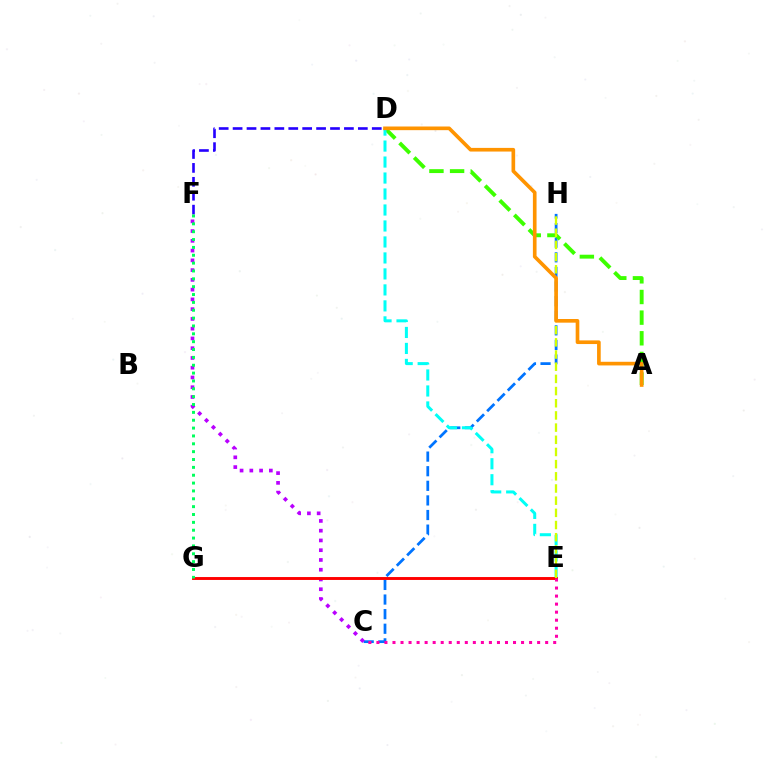{('C', 'H'): [{'color': '#0074ff', 'line_style': 'dashed', 'thickness': 1.98}], ('C', 'F'): [{'color': '#b900ff', 'line_style': 'dotted', 'thickness': 2.65}], ('A', 'D'): [{'color': '#3dff00', 'line_style': 'dashed', 'thickness': 2.81}, {'color': '#ff9400', 'line_style': 'solid', 'thickness': 2.63}], ('D', 'F'): [{'color': '#2500ff', 'line_style': 'dashed', 'thickness': 1.89}], ('D', 'E'): [{'color': '#00fff6', 'line_style': 'dashed', 'thickness': 2.17}], ('E', 'G'): [{'color': '#ff0000', 'line_style': 'solid', 'thickness': 2.09}], ('E', 'H'): [{'color': '#d1ff00', 'line_style': 'dashed', 'thickness': 1.65}], ('F', 'G'): [{'color': '#00ff5c', 'line_style': 'dotted', 'thickness': 2.13}], ('C', 'E'): [{'color': '#ff00ac', 'line_style': 'dotted', 'thickness': 2.18}]}